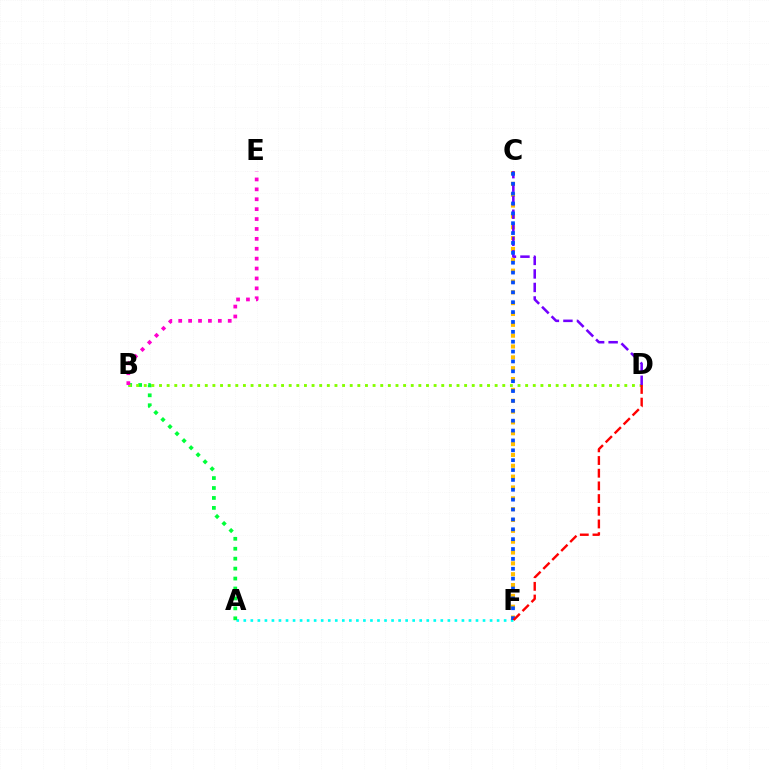{('A', 'F'): [{'color': '#00fff6', 'line_style': 'dotted', 'thickness': 1.91}], ('C', 'F'): [{'color': '#ffbd00', 'line_style': 'dotted', 'thickness': 2.95}, {'color': '#004bff', 'line_style': 'dotted', 'thickness': 2.68}], ('A', 'B'): [{'color': '#00ff39', 'line_style': 'dotted', 'thickness': 2.7}], ('B', 'D'): [{'color': '#84ff00', 'line_style': 'dotted', 'thickness': 2.07}], ('C', 'D'): [{'color': '#7200ff', 'line_style': 'dashed', 'thickness': 1.84}], ('B', 'E'): [{'color': '#ff00cf', 'line_style': 'dotted', 'thickness': 2.69}], ('D', 'F'): [{'color': '#ff0000', 'line_style': 'dashed', 'thickness': 1.72}]}